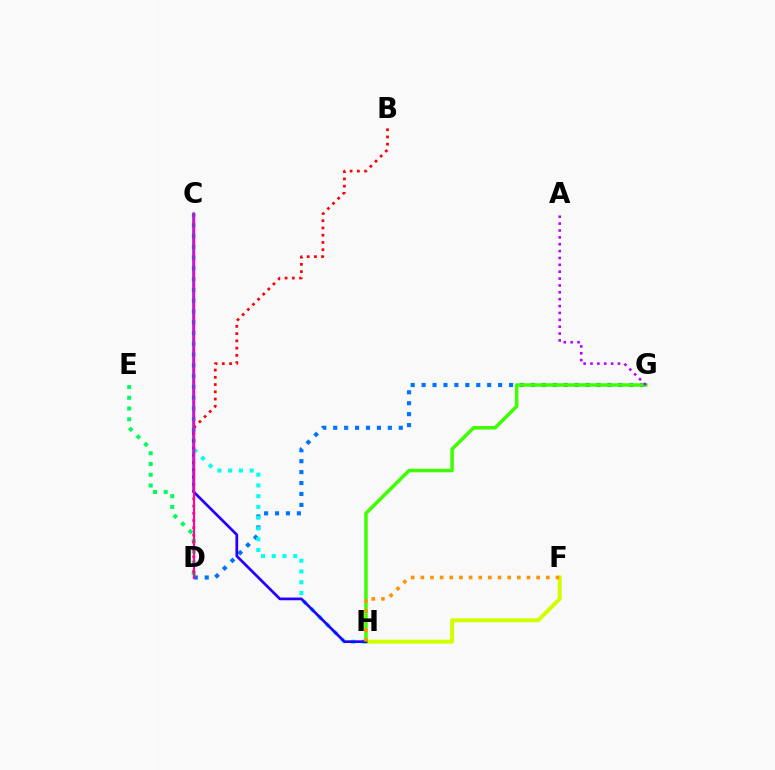{('D', 'E'): [{'color': '#00ff5c', 'line_style': 'dotted', 'thickness': 2.92}], ('F', 'H'): [{'color': '#d1ff00', 'line_style': 'solid', 'thickness': 2.87}, {'color': '#ff9400', 'line_style': 'dotted', 'thickness': 2.62}], ('D', 'G'): [{'color': '#0074ff', 'line_style': 'dotted', 'thickness': 2.97}], ('C', 'H'): [{'color': '#00fff6', 'line_style': 'dotted', 'thickness': 2.92}, {'color': '#2500ff', 'line_style': 'solid', 'thickness': 1.95}], ('G', 'H'): [{'color': '#3dff00', 'line_style': 'solid', 'thickness': 2.52}], ('B', 'D'): [{'color': '#ff0000', 'line_style': 'dotted', 'thickness': 1.97}], ('A', 'G'): [{'color': '#b900ff', 'line_style': 'dotted', 'thickness': 1.87}], ('C', 'D'): [{'color': '#ff00ac', 'line_style': 'solid', 'thickness': 1.53}]}